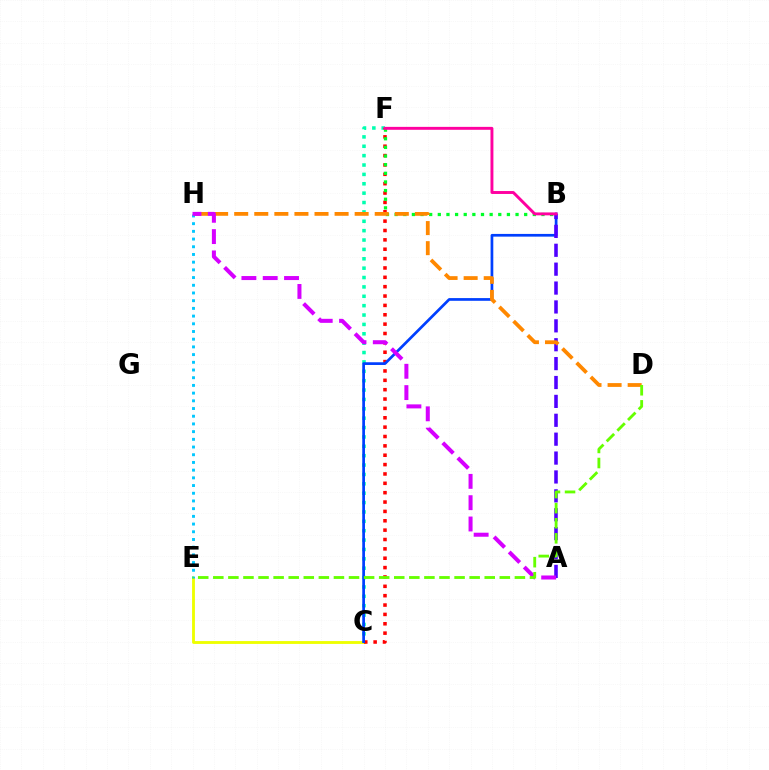{('C', 'E'): [{'color': '#eeff00', 'line_style': 'solid', 'thickness': 2.06}], ('C', 'F'): [{'color': '#00ffaf', 'line_style': 'dotted', 'thickness': 2.55}, {'color': '#ff0000', 'line_style': 'dotted', 'thickness': 2.54}], ('B', 'C'): [{'color': '#003fff', 'line_style': 'solid', 'thickness': 1.95}], ('B', 'F'): [{'color': '#00ff27', 'line_style': 'dotted', 'thickness': 2.35}, {'color': '#ff00a0', 'line_style': 'solid', 'thickness': 2.1}], ('A', 'B'): [{'color': '#4f00ff', 'line_style': 'dashed', 'thickness': 2.57}], ('D', 'H'): [{'color': '#ff8800', 'line_style': 'dashed', 'thickness': 2.73}], ('E', 'H'): [{'color': '#00c7ff', 'line_style': 'dotted', 'thickness': 2.09}], ('A', 'H'): [{'color': '#d600ff', 'line_style': 'dashed', 'thickness': 2.9}], ('D', 'E'): [{'color': '#66ff00', 'line_style': 'dashed', 'thickness': 2.05}]}